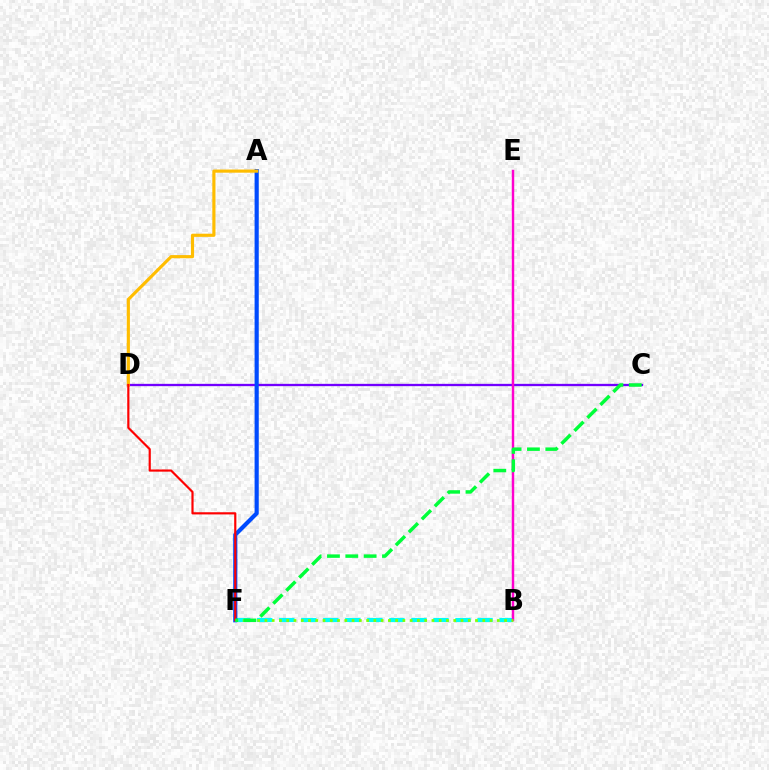{('B', 'F'): [{'color': '#00fff6', 'line_style': 'dashed', 'thickness': 2.99}, {'color': '#84ff00', 'line_style': 'dotted', 'thickness': 1.97}], ('C', 'D'): [{'color': '#7200ff', 'line_style': 'solid', 'thickness': 1.67}], ('A', 'F'): [{'color': '#004bff', 'line_style': 'solid', 'thickness': 3.0}], ('A', 'D'): [{'color': '#ffbd00', 'line_style': 'solid', 'thickness': 2.27}], ('D', 'F'): [{'color': '#ff0000', 'line_style': 'solid', 'thickness': 1.57}], ('B', 'E'): [{'color': '#ff00cf', 'line_style': 'solid', 'thickness': 1.76}], ('C', 'F'): [{'color': '#00ff39', 'line_style': 'dashed', 'thickness': 2.49}]}